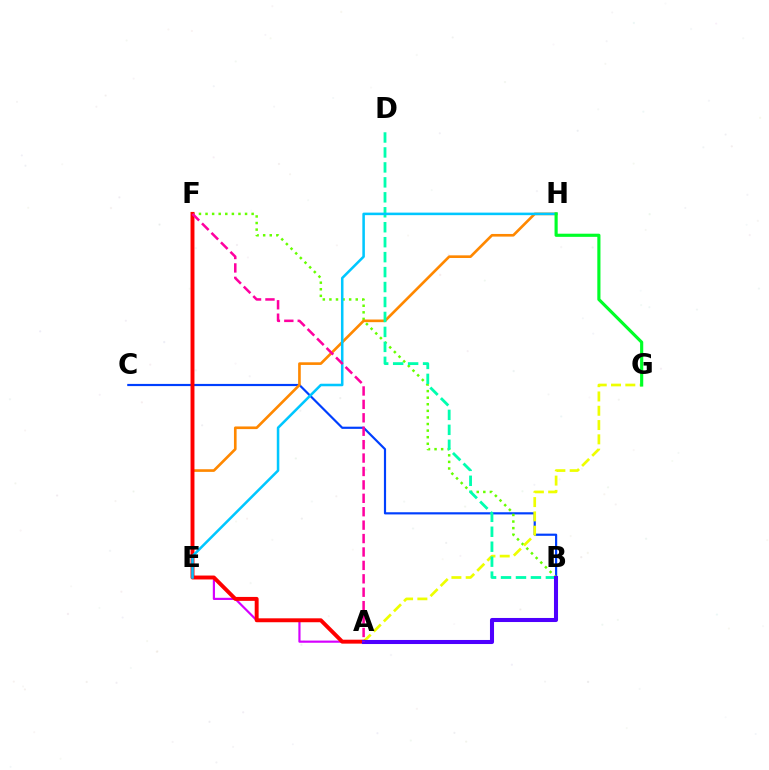{('B', 'C'): [{'color': '#003fff', 'line_style': 'solid', 'thickness': 1.57}], ('B', 'F'): [{'color': '#66ff00', 'line_style': 'dotted', 'thickness': 1.79}], ('E', 'H'): [{'color': '#ff8800', 'line_style': 'solid', 'thickness': 1.91}, {'color': '#00c7ff', 'line_style': 'solid', 'thickness': 1.83}], ('A', 'E'): [{'color': '#d600ff', 'line_style': 'solid', 'thickness': 1.57}], ('A', 'G'): [{'color': '#eeff00', 'line_style': 'dashed', 'thickness': 1.94}], ('A', 'F'): [{'color': '#ff0000', 'line_style': 'solid', 'thickness': 2.83}, {'color': '#ff00a0', 'line_style': 'dashed', 'thickness': 1.82}], ('B', 'D'): [{'color': '#00ffaf', 'line_style': 'dashed', 'thickness': 2.03}], ('A', 'B'): [{'color': '#4f00ff', 'line_style': 'solid', 'thickness': 2.93}], ('G', 'H'): [{'color': '#00ff27', 'line_style': 'solid', 'thickness': 2.27}]}